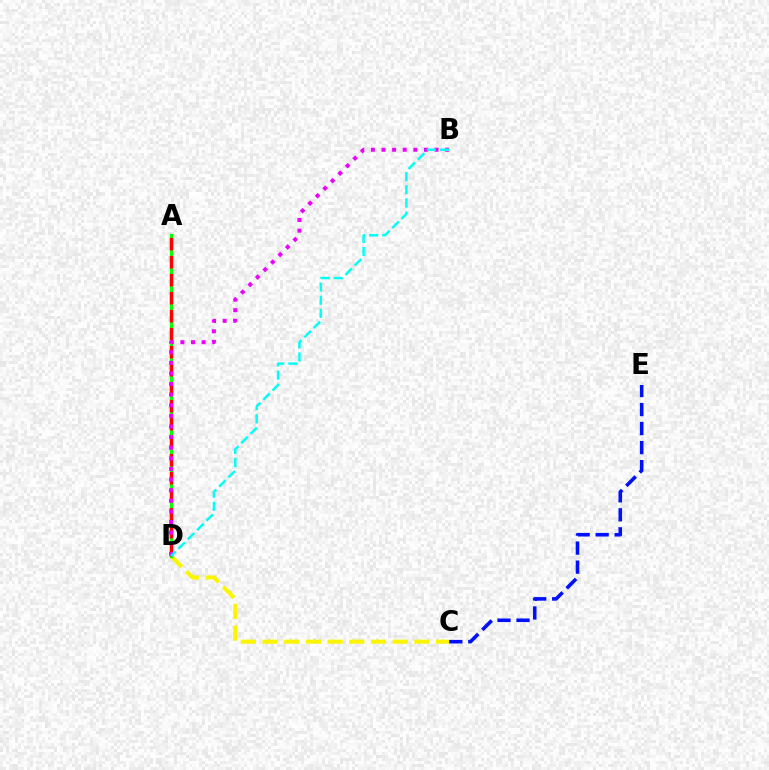{('C', 'D'): [{'color': '#fcf500', 'line_style': 'dashed', 'thickness': 2.95}], ('A', 'D'): [{'color': '#08ff00', 'line_style': 'solid', 'thickness': 2.36}, {'color': '#ff0000', 'line_style': 'dashed', 'thickness': 2.45}], ('B', 'D'): [{'color': '#ee00ff', 'line_style': 'dotted', 'thickness': 2.88}, {'color': '#00fff6', 'line_style': 'dashed', 'thickness': 1.79}], ('C', 'E'): [{'color': '#0010ff', 'line_style': 'dashed', 'thickness': 2.58}]}